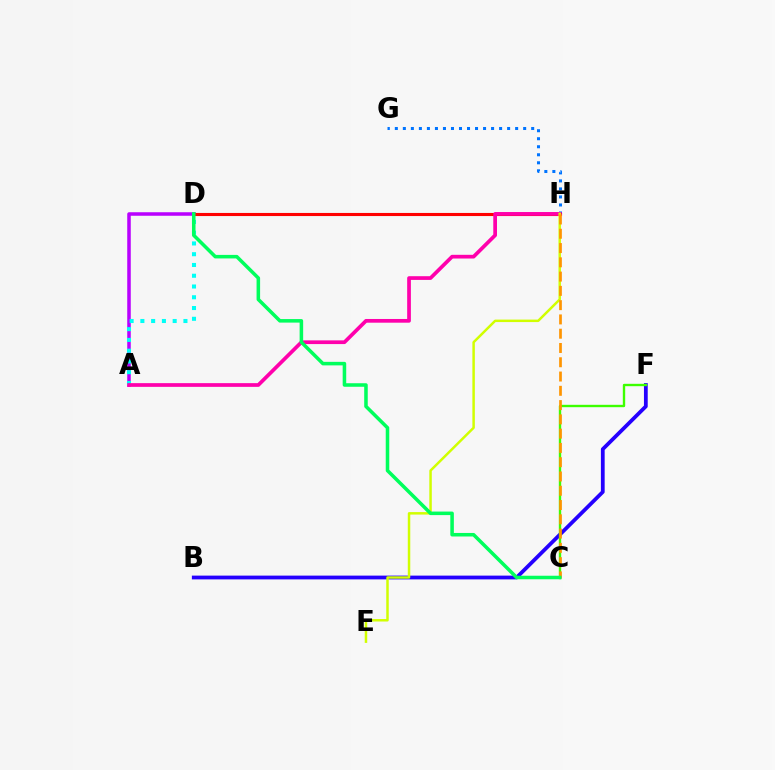{('G', 'H'): [{'color': '#0074ff', 'line_style': 'dotted', 'thickness': 2.18}], ('A', 'D'): [{'color': '#b900ff', 'line_style': 'solid', 'thickness': 2.53}, {'color': '#00fff6', 'line_style': 'dotted', 'thickness': 2.92}], ('B', 'F'): [{'color': '#2500ff', 'line_style': 'solid', 'thickness': 2.72}], ('D', 'H'): [{'color': '#ff0000', 'line_style': 'solid', 'thickness': 2.24}], ('C', 'F'): [{'color': '#3dff00', 'line_style': 'solid', 'thickness': 1.71}], ('A', 'H'): [{'color': '#ff00ac', 'line_style': 'solid', 'thickness': 2.67}], ('E', 'H'): [{'color': '#d1ff00', 'line_style': 'solid', 'thickness': 1.79}], ('C', 'H'): [{'color': '#ff9400', 'line_style': 'dashed', 'thickness': 1.94}], ('C', 'D'): [{'color': '#00ff5c', 'line_style': 'solid', 'thickness': 2.55}]}